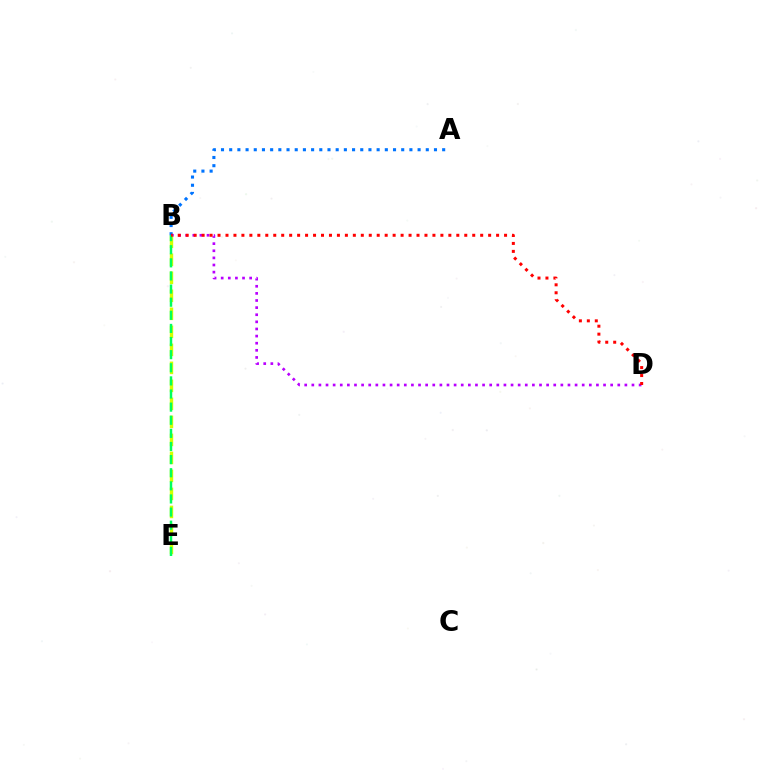{('B', 'D'): [{'color': '#b900ff', 'line_style': 'dotted', 'thickness': 1.93}, {'color': '#ff0000', 'line_style': 'dotted', 'thickness': 2.16}], ('A', 'B'): [{'color': '#0074ff', 'line_style': 'dotted', 'thickness': 2.23}], ('B', 'E'): [{'color': '#d1ff00', 'line_style': 'dashed', 'thickness': 2.45}, {'color': '#00ff5c', 'line_style': 'dashed', 'thickness': 1.78}]}